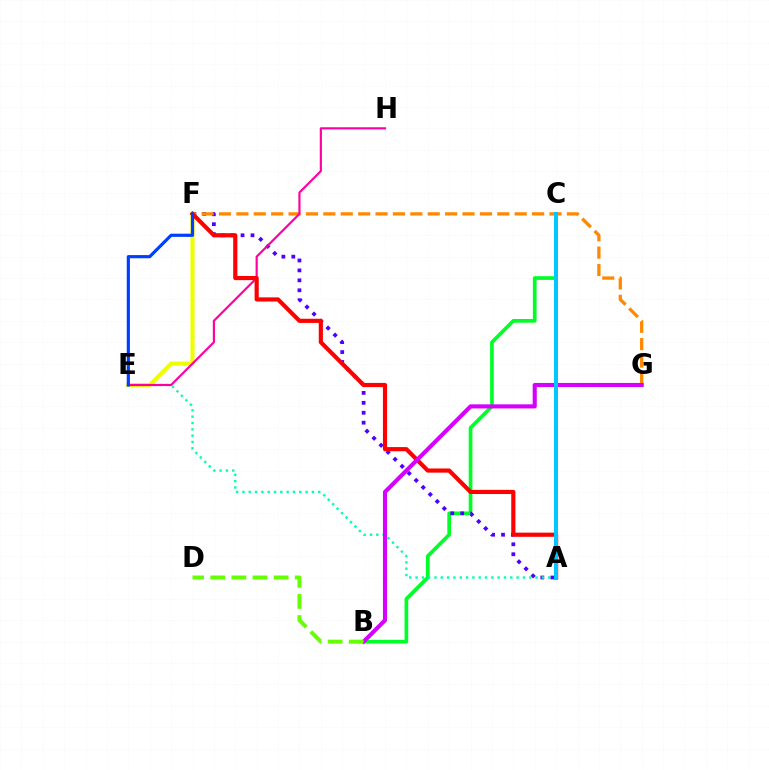{('B', 'C'): [{'color': '#00ff27', 'line_style': 'solid', 'thickness': 2.66}], ('A', 'F'): [{'color': '#4f00ff', 'line_style': 'dotted', 'thickness': 2.7}, {'color': '#ff0000', 'line_style': 'solid', 'thickness': 2.99}], ('A', 'E'): [{'color': '#00ffaf', 'line_style': 'dotted', 'thickness': 1.72}], ('E', 'F'): [{'color': '#eeff00', 'line_style': 'solid', 'thickness': 2.98}, {'color': '#003fff', 'line_style': 'solid', 'thickness': 2.29}], ('F', 'G'): [{'color': '#ff8800', 'line_style': 'dashed', 'thickness': 2.36}], ('E', 'H'): [{'color': '#ff00a0', 'line_style': 'solid', 'thickness': 1.55}], ('B', 'G'): [{'color': '#d600ff', 'line_style': 'solid', 'thickness': 2.96}], ('B', 'D'): [{'color': '#66ff00', 'line_style': 'dashed', 'thickness': 2.87}], ('A', 'C'): [{'color': '#00c7ff', 'line_style': 'solid', 'thickness': 2.86}]}